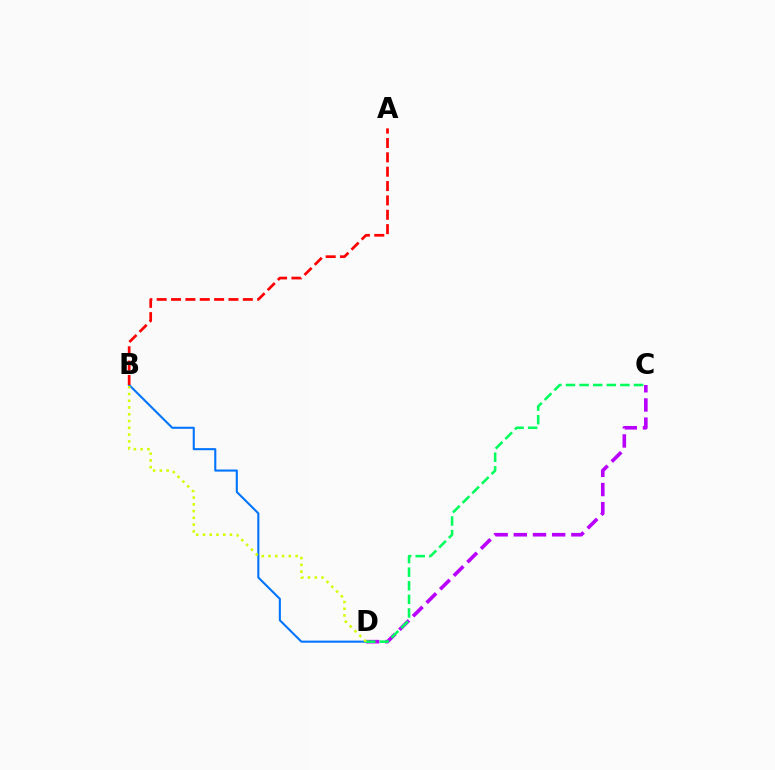{('B', 'D'): [{'color': '#0074ff', 'line_style': 'solid', 'thickness': 1.5}, {'color': '#d1ff00', 'line_style': 'dotted', 'thickness': 1.84}], ('C', 'D'): [{'color': '#b900ff', 'line_style': 'dashed', 'thickness': 2.61}, {'color': '#00ff5c', 'line_style': 'dashed', 'thickness': 1.85}], ('A', 'B'): [{'color': '#ff0000', 'line_style': 'dashed', 'thickness': 1.95}]}